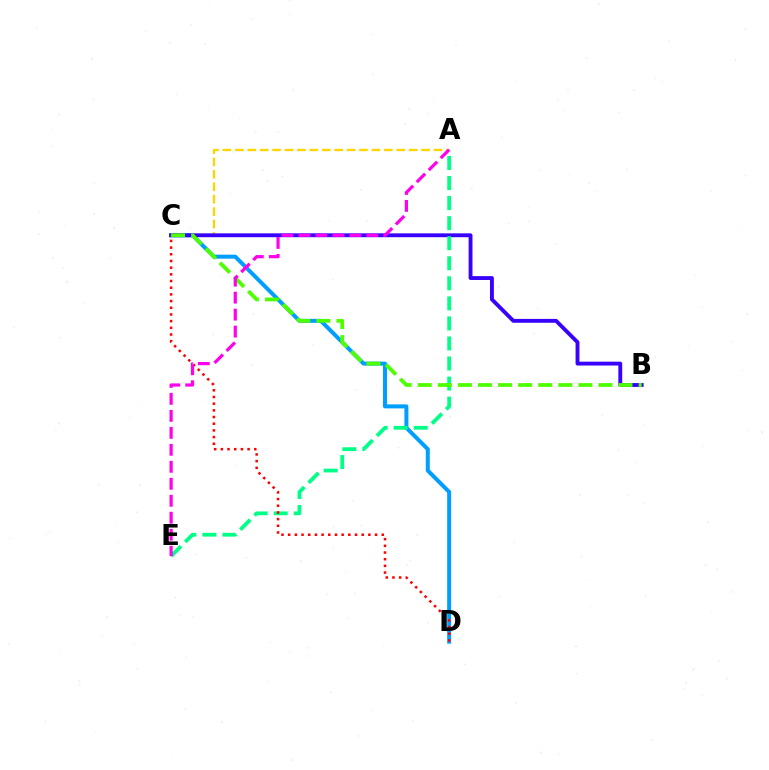{('A', 'C'): [{'color': '#ffd500', 'line_style': 'dashed', 'thickness': 1.69}], ('C', 'D'): [{'color': '#009eff', 'line_style': 'solid', 'thickness': 2.88}, {'color': '#ff0000', 'line_style': 'dotted', 'thickness': 1.82}], ('B', 'C'): [{'color': '#3700ff', 'line_style': 'solid', 'thickness': 2.78}, {'color': '#4fff00', 'line_style': 'dashed', 'thickness': 2.73}], ('A', 'E'): [{'color': '#00ff86', 'line_style': 'dashed', 'thickness': 2.72}, {'color': '#ff00ed', 'line_style': 'dashed', 'thickness': 2.31}]}